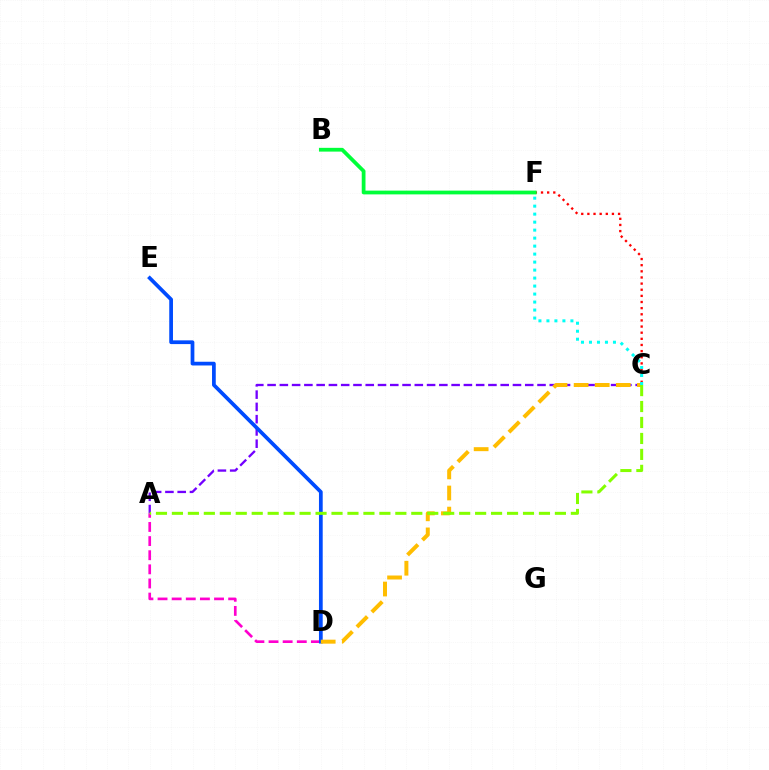{('C', 'F'): [{'color': '#ff0000', 'line_style': 'dotted', 'thickness': 1.67}, {'color': '#00fff6', 'line_style': 'dotted', 'thickness': 2.17}], ('A', 'C'): [{'color': '#7200ff', 'line_style': 'dashed', 'thickness': 1.67}, {'color': '#84ff00', 'line_style': 'dashed', 'thickness': 2.17}], ('A', 'D'): [{'color': '#ff00cf', 'line_style': 'dashed', 'thickness': 1.92}], ('D', 'E'): [{'color': '#004bff', 'line_style': 'solid', 'thickness': 2.69}], ('B', 'F'): [{'color': '#00ff39', 'line_style': 'solid', 'thickness': 2.71}], ('C', 'D'): [{'color': '#ffbd00', 'line_style': 'dashed', 'thickness': 2.87}]}